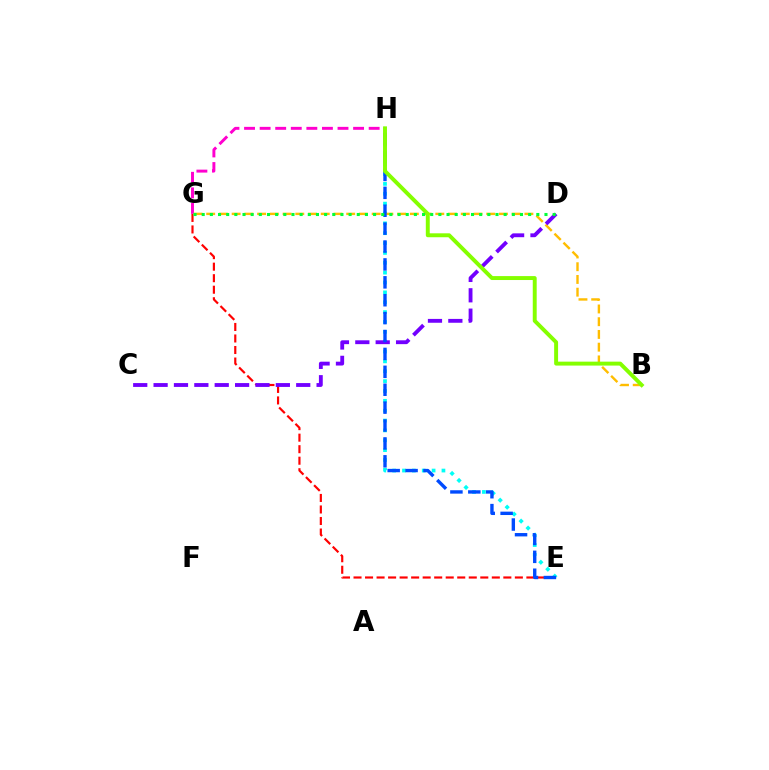{('E', 'G'): [{'color': '#ff0000', 'line_style': 'dashed', 'thickness': 1.57}], ('G', 'H'): [{'color': '#ff00cf', 'line_style': 'dashed', 'thickness': 2.12}], ('E', 'H'): [{'color': '#00fff6', 'line_style': 'dotted', 'thickness': 2.68}, {'color': '#004bff', 'line_style': 'dashed', 'thickness': 2.43}], ('B', 'G'): [{'color': '#ffbd00', 'line_style': 'dashed', 'thickness': 1.73}], ('C', 'D'): [{'color': '#7200ff', 'line_style': 'dashed', 'thickness': 2.77}], ('B', 'H'): [{'color': '#84ff00', 'line_style': 'solid', 'thickness': 2.83}], ('D', 'G'): [{'color': '#00ff39', 'line_style': 'dotted', 'thickness': 2.22}]}